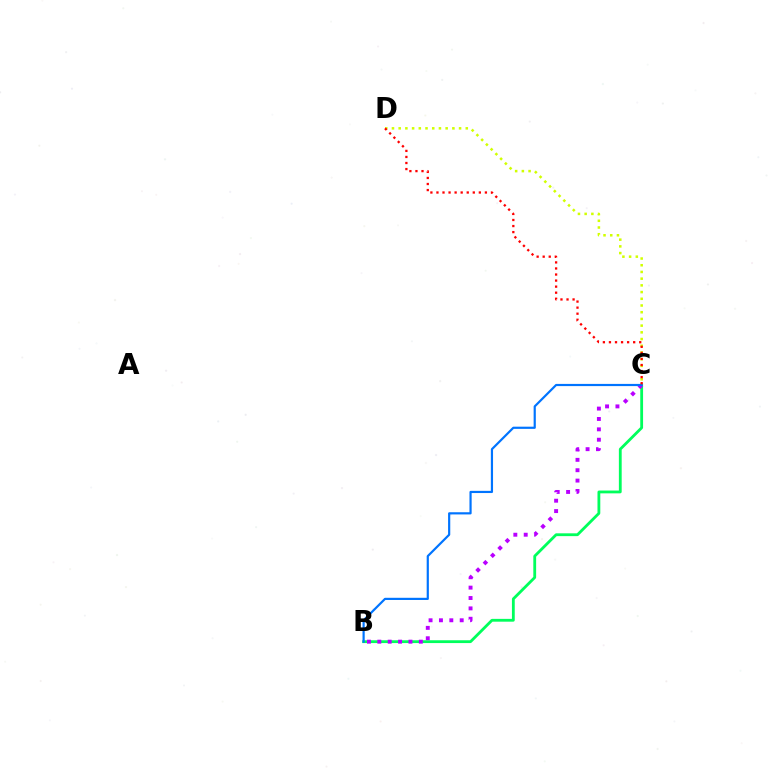{('B', 'C'): [{'color': '#00ff5c', 'line_style': 'solid', 'thickness': 2.02}, {'color': '#b900ff', 'line_style': 'dotted', 'thickness': 2.82}, {'color': '#0074ff', 'line_style': 'solid', 'thickness': 1.57}], ('C', 'D'): [{'color': '#d1ff00', 'line_style': 'dotted', 'thickness': 1.82}, {'color': '#ff0000', 'line_style': 'dotted', 'thickness': 1.65}]}